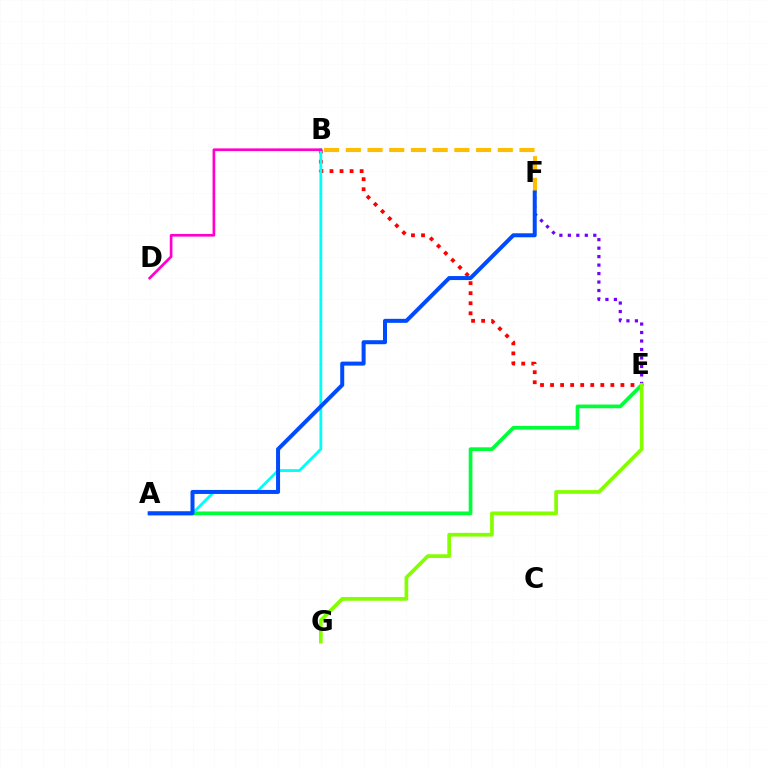{('E', 'F'): [{'color': '#7200ff', 'line_style': 'dotted', 'thickness': 2.3}], ('B', 'E'): [{'color': '#ff0000', 'line_style': 'dotted', 'thickness': 2.73}], ('A', 'E'): [{'color': '#00ff39', 'line_style': 'solid', 'thickness': 2.68}], ('A', 'B'): [{'color': '#00fff6', 'line_style': 'solid', 'thickness': 2.01}], ('E', 'G'): [{'color': '#84ff00', 'line_style': 'solid', 'thickness': 2.67}], ('B', 'F'): [{'color': '#ffbd00', 'line_style': 'dashed', 'thickness': 2.95}], ('A', 'F'): [{'color': '#004bff', 'line_style': 'solid', 'thickness': 2.89}], ('B', 'D'): [{'color': '#ff00cf', 'line_style': 'solid', 'thickness': 1.93}]}